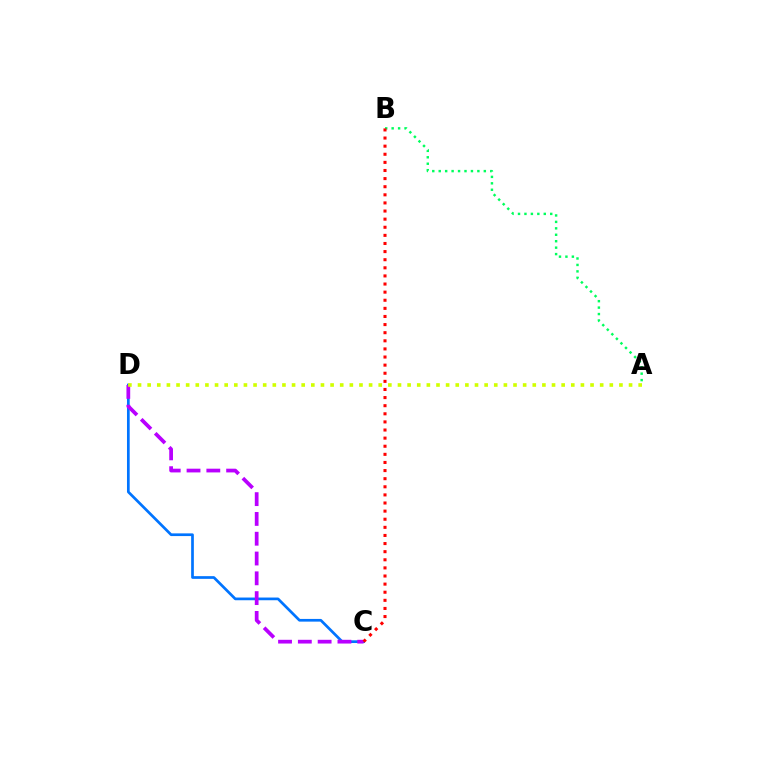{('C', 'D'): [{'color': '#0074ff', 'line_style': 'solid', 'thickness': 1.95}, {'color': '#b900ff', 'line_style': 'dashed', 'thickness': 2.69}], ('A', 'B'): [{'color': '#00ff5c', 'line_style': 'dotted', 'thickness': 1.75}], ('B', 'C'): [{'color': '#ff0000', 'line_style': 'dotted', 'thickness': 2.2}], ('A', 'D'): [{'color': '#d1ff00', 'line_style': 'dotted', 'thickness': 2.62}]}